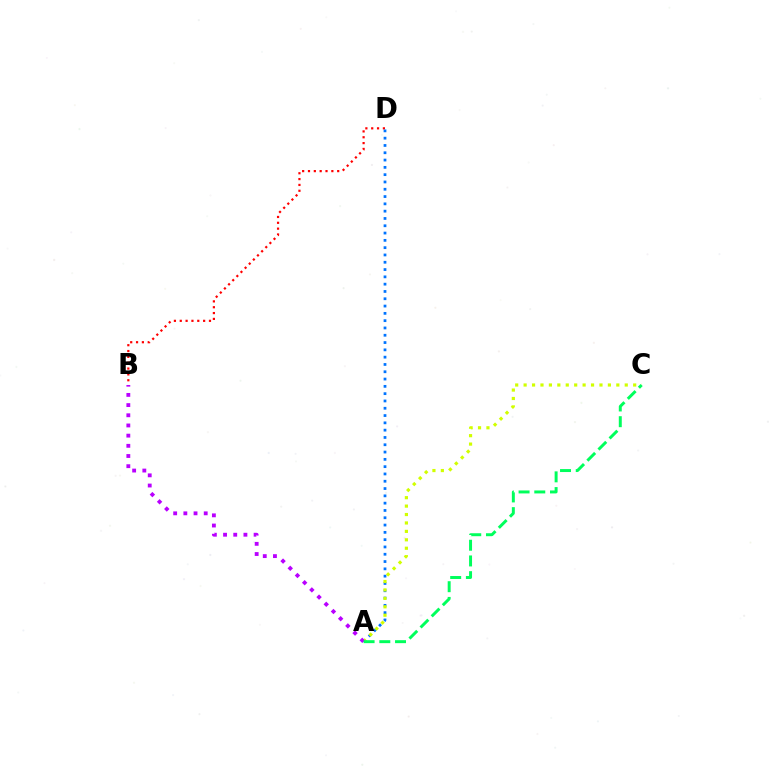{('B', 'D'): [{'color': '#ff0000', 'line_style': 'dotted', 'thickness': 1.59}], ('A', 'D'): [{'color': '#0074ff', 'line_style': 'dotted', 'thickness': 1.98}], ('A', 'C'): [{'color': '#d1ff00', 'line_style': 'dotted', 'thickness': 2.29}, {'color': '#00ff5c', 'line_style': 'dashed', 'thickness': 2.13}], ('A', 'B'): [{'color': '#b900ff', 'line_style': 'dotted', 'thickness': 2.77}]}